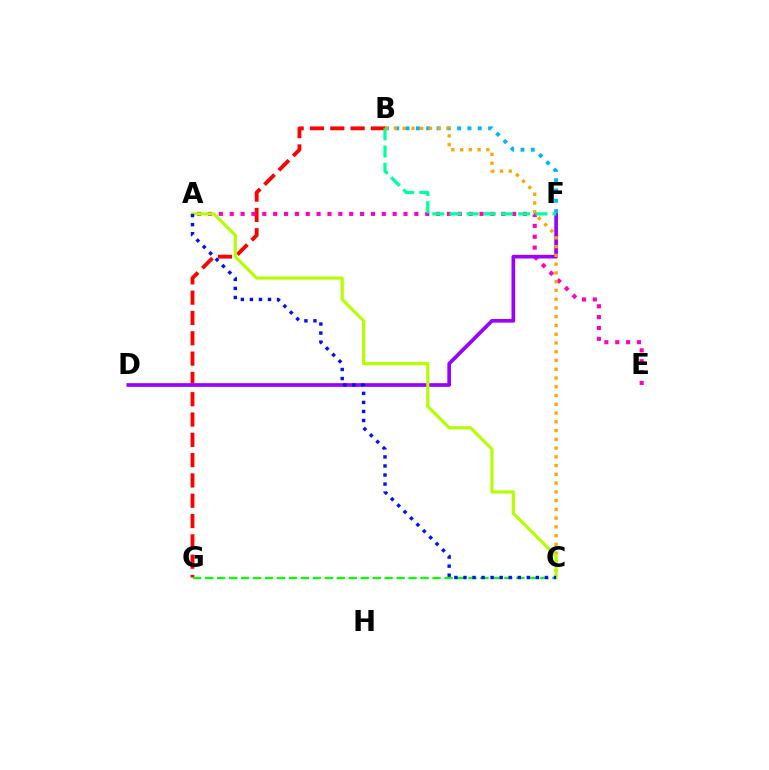{('B', 'G'): [{'color': '#ff0000', 'line_style': 'dashed', 'thickness': 2.76}], ('A', 'E'): [{'color': '#ff00bd', 'line_style': 'dotted', 'thickness': 2.95}], ('C', 'G'): [{'color': '#08ff00', 'line_style': 'dashed', 'thickness': 1.63}], ('D', 'F'): [{'color': '#9b00ff', 'line_style': 'solid', 'thickness': 2.64}], ('B', 'F'): [{'color': '#00b5ff', 'line_style': 'dotted', 'thickness': 2.8}, {'color': '#00ff9d', 'line_style': 'dashed', 'thickness': 2.33}], ('B', 'C'): [{'color': '#ffa500', 'line_style': 'dotted', 'thickness': 2.38}], ('A', 'C'): [{'color': '#b3ff00', 'line_style': 'solid', 'thickness': 2.26}, {'color': '#0010ff', 'line_style': 'dotted', 'thickness': 2.46}]}